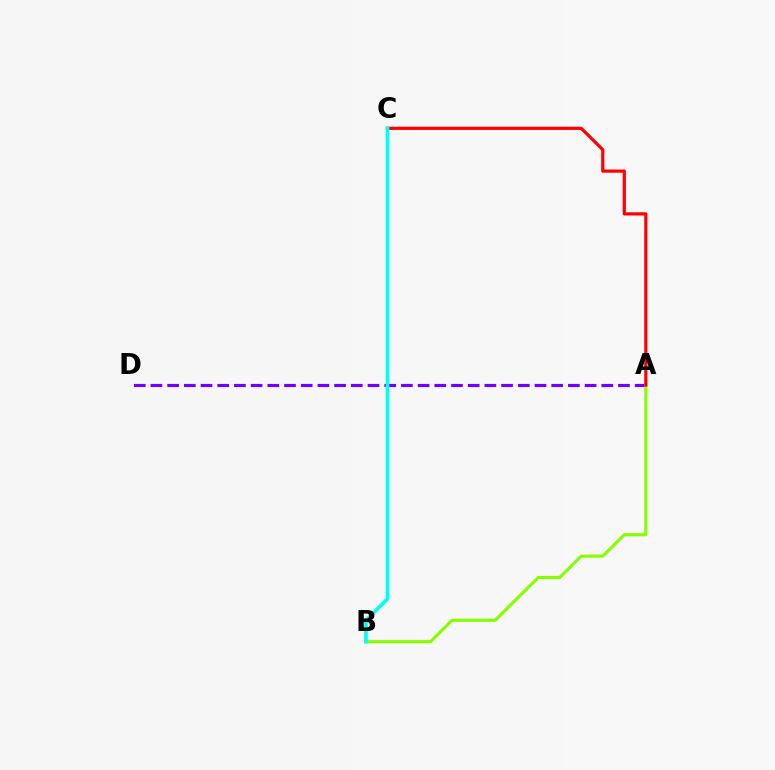{('A', 'D'): [{'color': '#7200ff', 'line_style': 'dashed', 'thickness': 2.27}], ('A', 'B'): [{'color': '#84ff00', 'line_style': 'solid', 'thickness': 2.25}], ('A', 'C'): [{'color': '#ff0000', 'line_style': 'solid', 'thickness': 2.3}], ('B', 'C'): [{'color': '#00fff6', 'line_style': 'solid', 'thickness': 2.64}]}